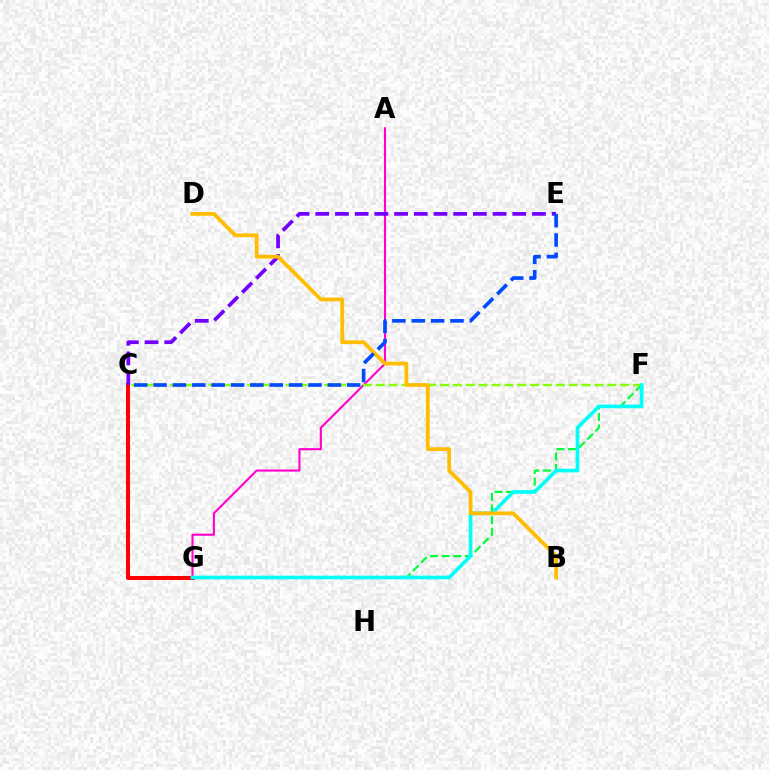{('F', 'G'): [{'color': '#00ff39', 'line_style': 'dashed', 'thickness': 1.58}, {'color': '#00fff6', 'line_style': 'solid', 'thickness': 2.64}], ('A', 'G'): [{'color': '#ff00cf', 'line_style': 'solid', 'thickness': 1.51}], ('C', 'G'): [{'color': '#ff0000', 'line_style': 'solid', 'thickness': 2.88}], ('C', 'F'): [{'color': '#84ff00', 'line_style': 'dashed', 'thickness': 1.75}], ('C', 'E'): [{'color': '#7200ff', 'line_style': 'dashed', 'thickness': 2.68}, {'color': '#004bff', 'line_style': 'dashed', 'thickness': 2.63}], ('B', 'D'): [{'color': '#ffbd00', 'line_style': 'solid', 'thickness': 2.71}]}